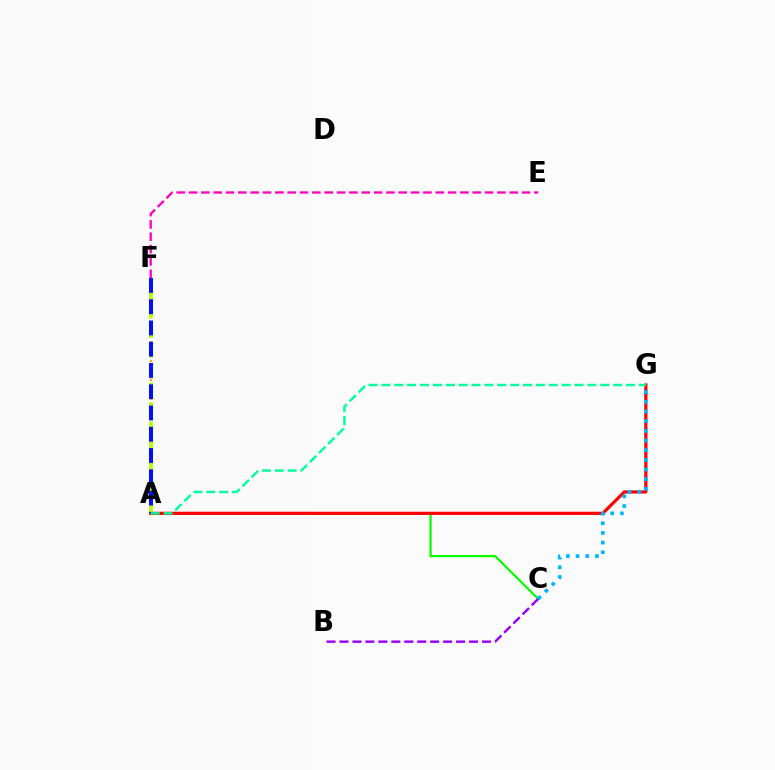{('A', 'C'): [{'color': '#08ff00', 'line_style': 'solid', 'thickness': 1.61}], ('A', 'G'): [{'color': '#ff0000', 'line_style': 'solid', 'thickness': 2.29}, {'color': '#00ff9d', 'line_style': 'dashed', 'thickness': 1.75}], ('A', 'F'): [{'color': '#ffa500', 'line_style': 'dotted', 'thickness': 1.71}, {'color': '#b3ff00', 'line_style': 'dashed', 'thickness': 2.64}, {'color': '#0010ff', 'line_style': 'dashed', 'thickness': 2.89}], ('B', 'C'): [{'color': '#9b00ff', 'line_style': 'dashed', 'thickness': 1.76}], ('C', 'G'): [{'color': '#00b5ff', 'line_style': 'dotted', 'thickness': 2.63}], ('E', 'F'): [{'color': '#ff00bd', 'line_style': 'dashed', 'thickness': 1.68}]}